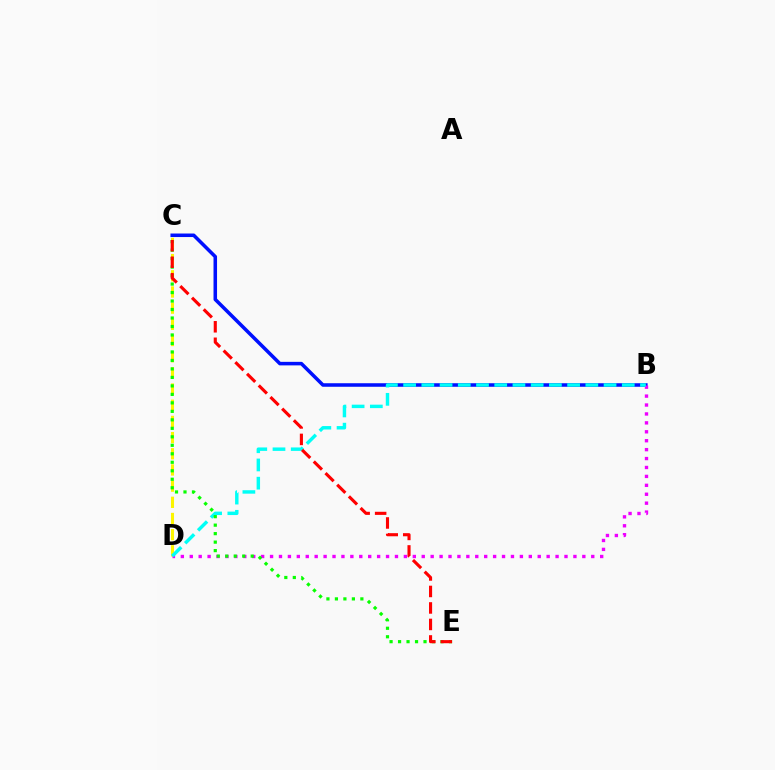{('B', 'C'): [{'color': '#0010ff', 'line_style': 'solid', 'thickness': 2.55}], ('C', 'D'): [{'color': '#fcf500', 'line_style': 'dashed', 'thickness': 2.2}], ('B', 'D'): [{'color': '#ee00ff', 'line_style': 'dotted', 'thickness': 2.42}, {'color': '#00fff6', 'line_style': 'dashed', 'thickness': 2.48}], ('C', 'E'): [{'color': '#08ff00', 'line_style': 'dotted', 'thickness': 2.31}, {'color': '#ff0000', 'line_style': 'dashed', 'thickness': 2.24}]}